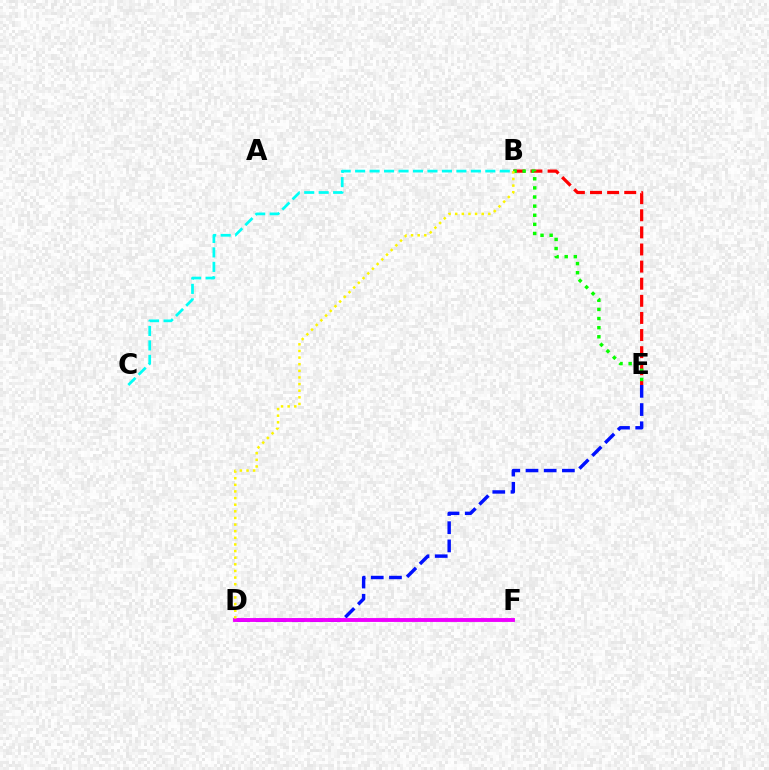{('D', 'E'): [{'color': '#0010ff', 'line_style': 'dashed', 'thickness': 2.47}], ('D', 'F'): [{'color': '#ee00ff', 'line_style': 'solid', 'thickness': 2.8}], ('B', 'E'): [{'color': '#ff0000', 'line_style': 'dashed', 'thickness': 2.32}, {'color': '#08ff00', 'line_style': 'dotted', 'thickness': 2.48}], ('B', 'D'): [{'color': '#fcf500', 'line_style': 'dotted', 'thickness': 1.8}], ('B', 'C'): [{'color': '#00fff6', 'line_style': 'dashed', 'thickness': 1.96}]}